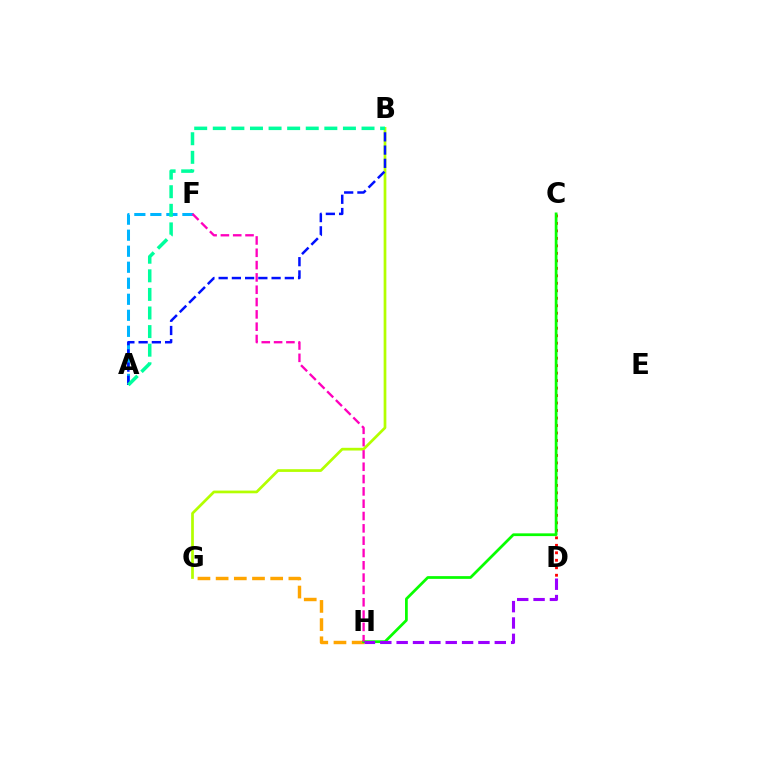{('B', 'G'): [{'color': '#b3ff00', 'line_style': 'solid', 'thickness': 1.96}], ('A', 'F'): [{'color': '#00b5ff', 'line_style': 'dashed', 'thickness': 2.18}], ('A', 'B'): [{'color': '#0010ff', 'line_style': 'dashed', 'thickness': 1.8}, {'color': '#00ff9d', 'line_style': 'dashed', 'thickness': 2.53}], ('G', 'H'): [{'color': '#ffa500', 'line_style': 'dashed', 'thickness': 2.47}], ('C', 'D'): [{'color': '#ff0000', 'line_style': 'dotted', 'thickness': 2.03}], ('C', 'H'): [{'color': '#08ff00', 'line_style': 'solid', 'thickness': 1.98}], ('F', 'H'): [{'color': '#ff00bd', 'line_style': 'dashed', 'thickness': 1.67}], ('D', 'H'): [{'color': '#9b00ff', 'line_style': 'dashed', 'thickness': 2.22}]}